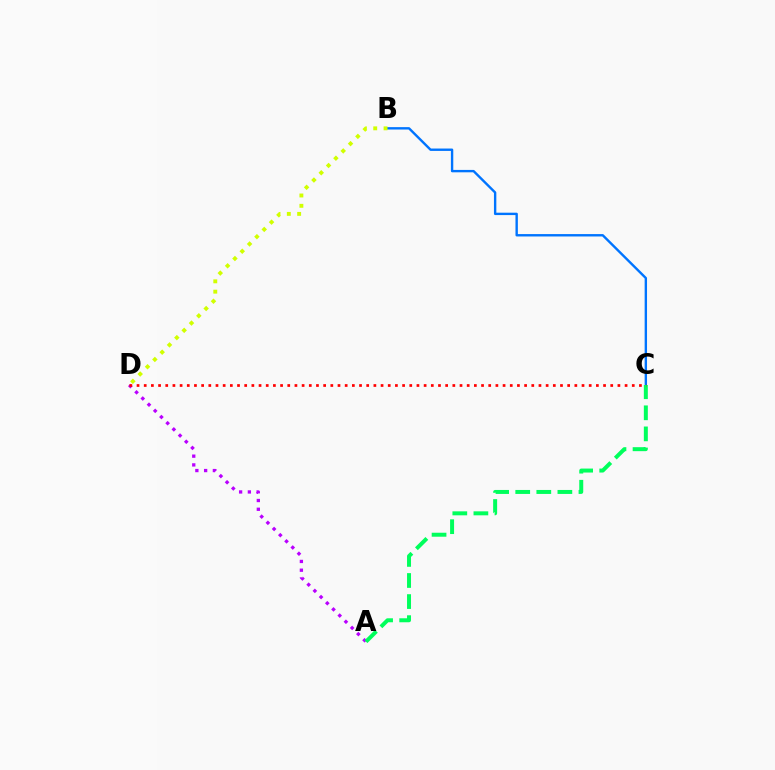{('B', 'C'): [{'color': '#0074ff', 'line_style': 'solid', 'thickness': 1.72}], ('A', 'D'): [{'color': '#b900ff', 'line_style': 'dotted', 'thickness': 2.38}], ('A', 'C'): [{'color': '#00ff5c', 'line_style': 'dashed', 'thickness': 2.86}], ('B', 'D'): [{'color': '#d1ff00', 'line_style': 'dotted', 'thickness': 2.81}], ('C', 'D'): [{'color': '#ff0000', 'line_style': 'dotted', 'thickness': 1.95}]}